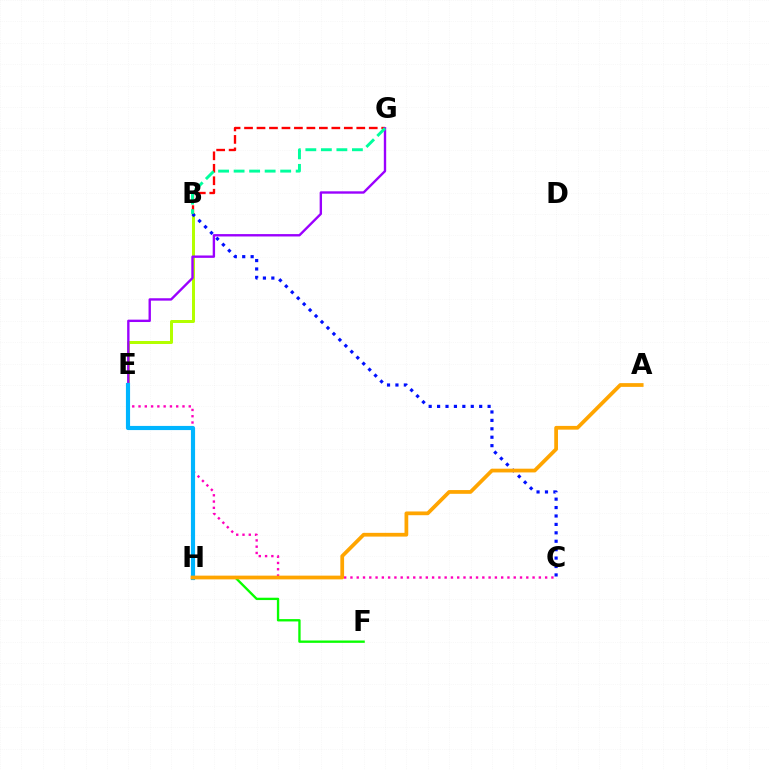{('C', 'E'): [{'color': '#ff00bd', 'line_style': 'dotted', 'thickness': 1.71}], ('B', 'E'): [{'color': '#b3ff00', 'line_style': 'solid', 'thickness': 2.16}], ('B', 'G'): [{'color': '#ff0000', 'line_style': 'dashed', 'thickness': 1.69}, {'color': '#00ff9d', 'line_style': 'dashed', 'thickness': 2.11}], ('F', 'H'): [{'color': '#08ff00', 'line_style': 'solid', 'thickness': 1.69}], ('E', 'G'): [{'color': '#9b00ff', 'line_style': 'solid', 'thickness': 1.71}], ('E', 'H'): [{'color': '#00b5ff', 'line_style': 'solid', 'thickness': 2.98}], ('B', 'C'): [{'color': '#0010ff', 'line_style': 'dotted', 'thickness': 2.29}], ('A', 'H'): [{'color': '#ffa500', 'line_style': 'solid', 'thickness': 2.69}]}